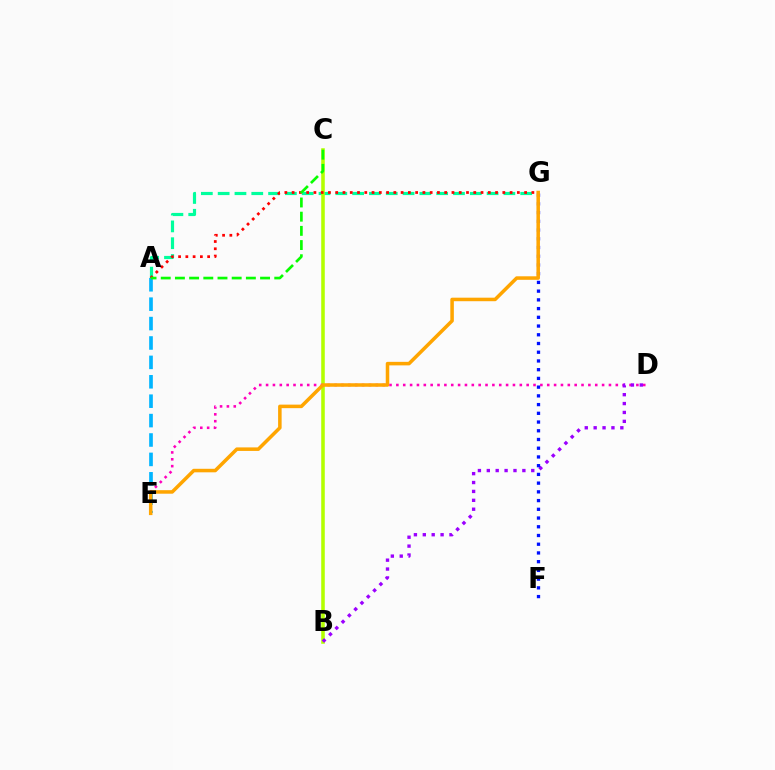{('A', 'G'): [{'color': '#00ff9d', 'line_style': 'dashed', 'thickness': 2.28}, {'color': '#ff0000', 'line_style': 'dotted', 'thickness': 1.97}], ('B', 'C'): [{'color': '#b3ff00', 'line_style': 'solid', 'thickness': 2.56}], ('D', 'E'): [{'color': '#ff00bd', 'line_style': 'dotted', 'thickness': 1.86}], ('A', 'E'): [{'color': '#00b5ff', 'line_style': 'dashed', 'thickness': 2.64}], ('B', 'D'): [{'color': '#9b00ff', 'line_style': 'dotted', 'thickness': 2.42}], ('F', 'G'): [{'color': '#0010ff', 'line_style': 'dotted', 'thickness': 2.37}], ('E', 'G'): [{'color': '#ffa500', 'line_style': 'solid', 'thickness': 2.54}], ('A', 'C'): [{'color': '#08ff00', 'line_style': 'dashed', 'thickness': 1.93}]}